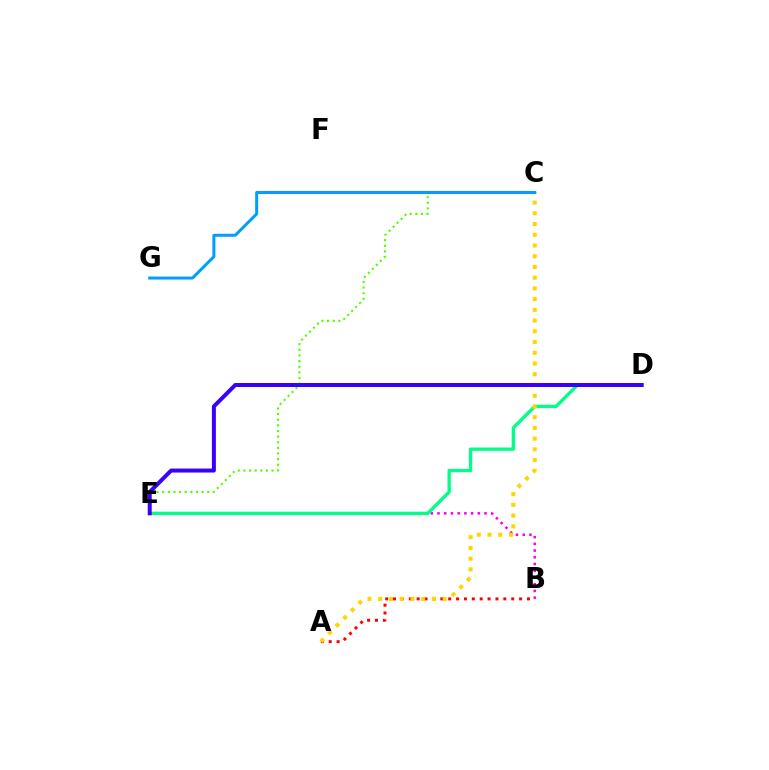{('C', 'E'): [{'color': '#4fff00', 'line_style': 'dotted', 'thickness': 1.53}], ('A', 'B'): [{'color': '#ff0000', 'line_style': 'dotted', 'thickness': 2.14}], ('B', 'E'): [{'color': '#ff00ed', 'line_style': 'dotted', 'thickness': 1.83}], ('D', 'E'): [{'color': '#00ff86', 'line_style': 'solid', 'thickness': 2.39}, {'color': '#3700ff', 'line_style': 'solid', 'thickness': 2.87}], ('A', 'C'): [{'color': '#ffd500', 'line_style': 'dotted', 'thickness': 2.92}], ('C', 'G'): [{'color': '#009eff', 'line_style': 'solid', 'thickness': 2.16}]}